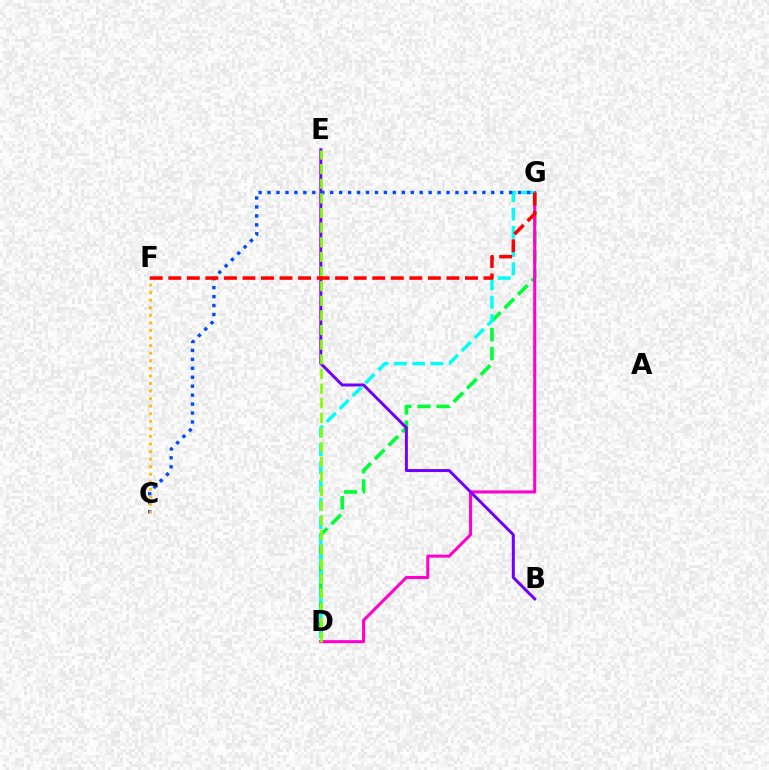{('D', 'G'): [{'color': '#00ff39', 'line_style': 'dashed', 'thickness': 2.6}, {'color': '#ff00cf', 'line_style': 'solid', 'thickness': 2.19}, {'color': '#00fff6', 'line_style': 'dashed', 'thickness': 2.48}], ('B', 'E'): [{'color': '#7200ff', 'line_style': 'solid', 'thickness': 2.15}], ('C', 'G'): [{'color': '#004bff', 'line_style': 'dotted', 'thickness': 2.43}], ('D', 'E'): [{'color': '#84ff00', 'line_style': 'dashed', 'thickness': 1.99}], ('C', 'F'): [{'color': '#ffbd00', 'line_style': 'dotted', 'thickness': 2.06}], ('F', 'G'): [{'color': '#ff0000', 'line_style': 'dashed', 'thickness': 2.52}]}